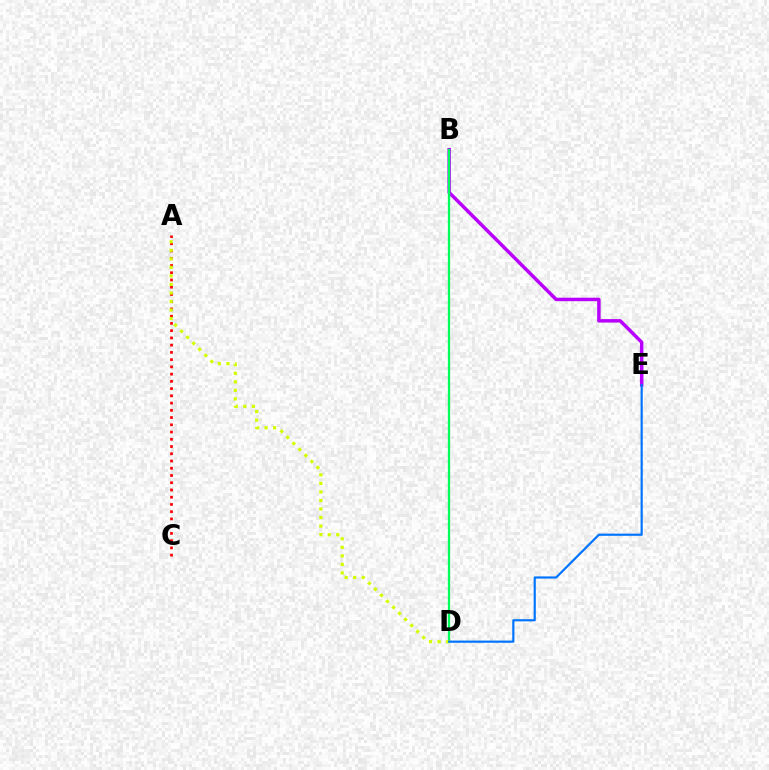{('B', 'E'): [{'color': '#b900ff', 'line_style': 'solid', 'thickness': 2.5}], ('B', 'D'): [{'color': '#00ff5c', 'line_style': 'solid', 'thickness': 1.67}], ('A', 'C'): [{'color': '#ff0000', 'line_style': 'dotted', 'thickness': 1.97}], ('A', 'D'): [{'color': '#d1ff00', 'line_style': 'dotted', 'thickness': 2.32}], ('D', 'E'): [{'color': '#0074ff', 'line_style': 'solid', 'thickness': 1.57}]}